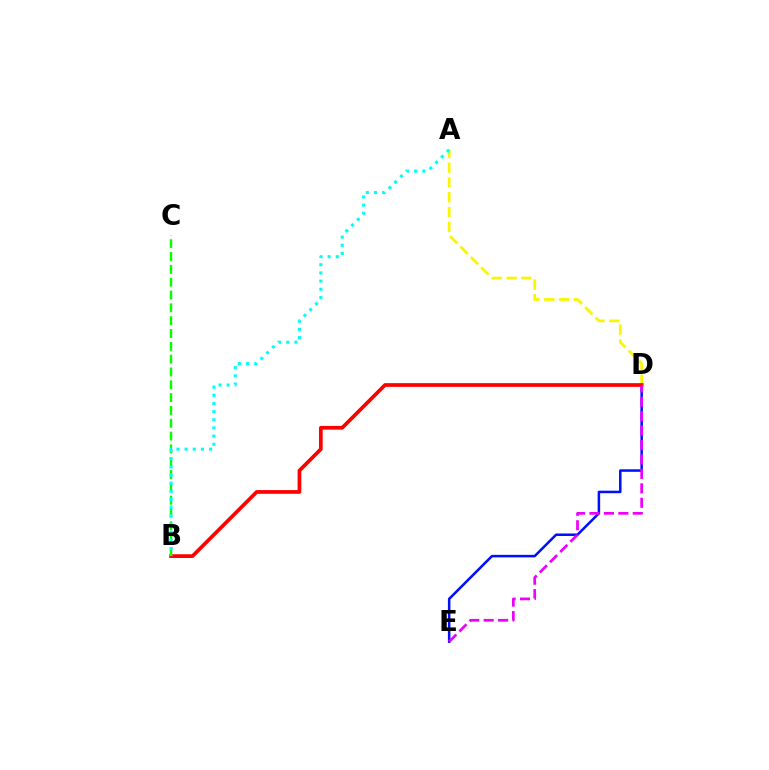{('A', 'D'): [{'color': '#fcf500', 'line_style': 'dashed', 'thickness': 2.01}], ('D', 'E'): [{'color': '#0010ff', 'line_style': 'solid', 'thickness': 1.82}, {'color': '#ee00ff', 'line_style': 'dashed', 'thickness': 1.96}], ('B', 'D'): [{'color': '#ff0000', 'line_style': 'solid', 'thickness': 2.68}], ('B', 'C'): [{'color': '#08ff00', 'line_style': 'dashed', 'thickness': 1.74}], ('A', 'B'): [{'color': '#00fff6', 'line_style': 'dotted', 'thickness': 2.22}]}